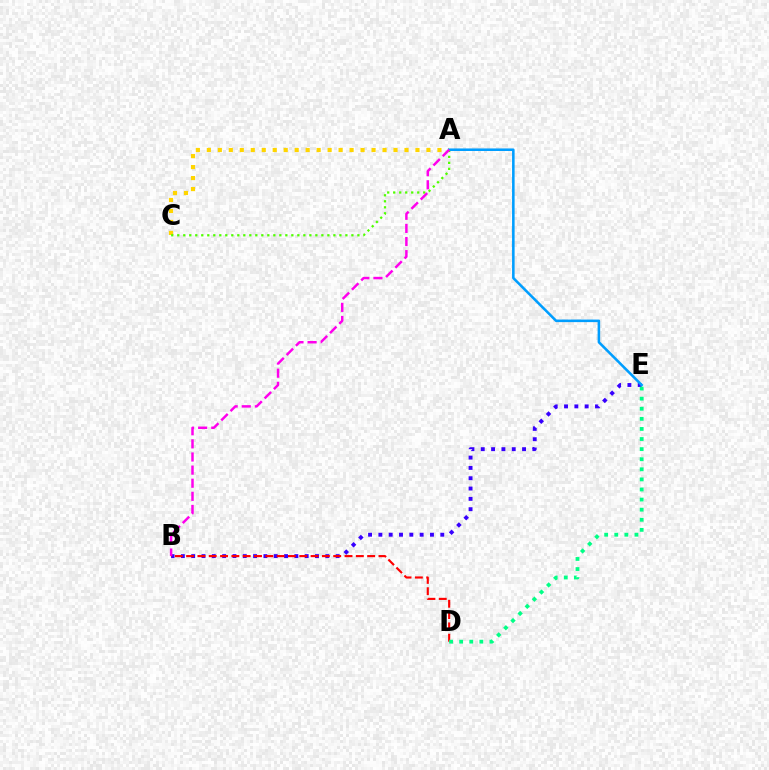{('A', 'C'): [{'color': '#ffd500', 'line_style': 'dotted', 'thickness': 2.98}, {'color': '#4fff00', 'line_style': 'dotted', 'thickness': 1.63}], ('B', 'E'): [{'color': '#3700ff', 'line_style': 'dotted', 'thickness': 2.8}], ('A', 'E'): [{'color': '#009eff', 'line_style': 'solid', 'thickness': 1.84}], ('A', 'B'): [{'color': '#ff00ed', 'line_style': 'dashed', 'thickness': 1.78}], ('B', 'D'): [{'color': '#ff0000', 'line_style': 'dashed', 'thickness': 1.54}], ('D', 'E'): [{'color': '#00ff86', 'line_style': 'dotted', 'thickness': 2.74}]}